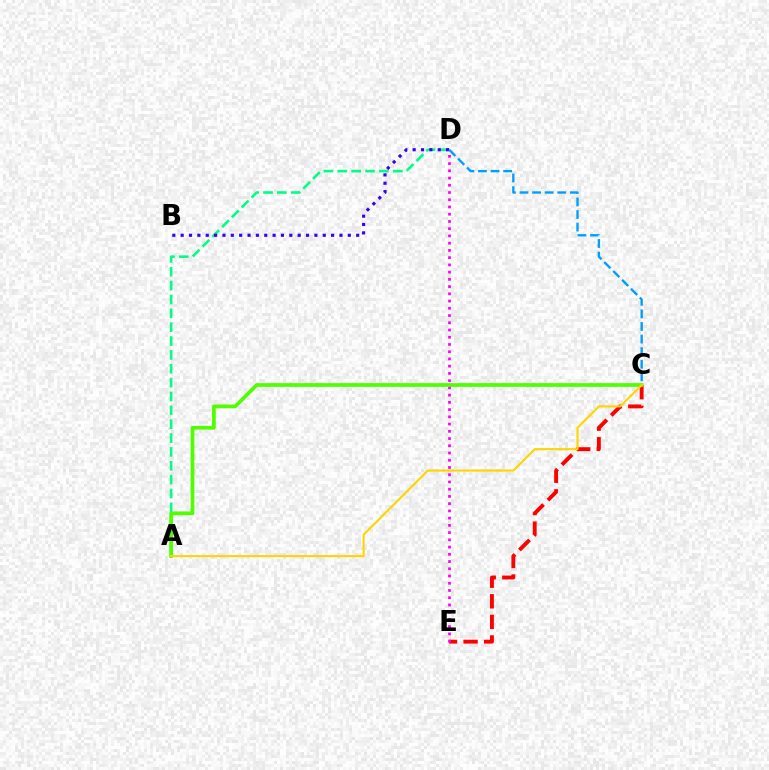{('C', 'E'): [{'color': '#ff0000', 'line_style': 'dashed', 'thickness': 2.8}], ('A', 'D'): [{'color': '#00ff86', 'line_style': 'dashed', 'thickness': 1.88}], ('B', 'D'): [{'color': '#3700ff', 'line_style': 'dotted', 'thickness': 2.27}], ('C', 'D'): [{'color': '#009eff', 'line_style': 'dashed', 'thickness': 1.71}], ('D', 'E'): [{'color': '#ff00ed', 'line_style': 'dotted', 'thickness': 1.97}], ('A', 'C'): [{'color': '#4fff00', 'line_style': 'solid', 'thickness': 2.66}, {'color': '#ffd500', 'line_style': 'solid', 'thickness': 1.52}]}